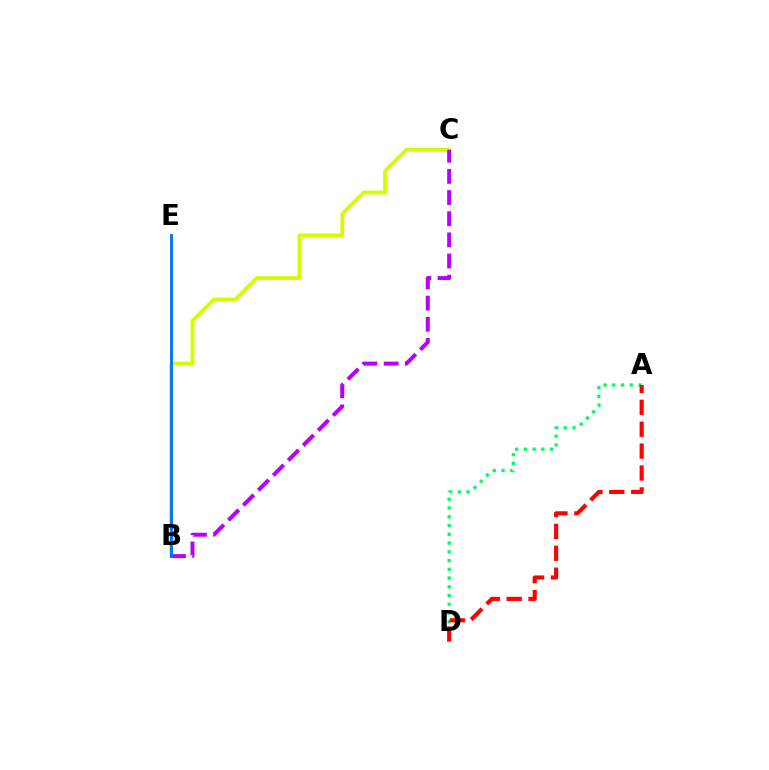{('A', 'D'): [{'color': '#00ff5c', 'line_style': 'dotted', 'thickness': 2.38}, {'color': '#ff0000', 'line_style': 'dashed', 'thickness': 2.97}], ('B', 'C'): [{'color': '#d1ff00', 'line_style': 'solid', 'thickness': 2.75}, {'color': '#b900ff', 'line_style': 'dashed', 'thickness': 2.87}], ('B', 'E'): [{'color': '#0074ff', 'line_style': 'solid', 'thickness': 2.08}]}